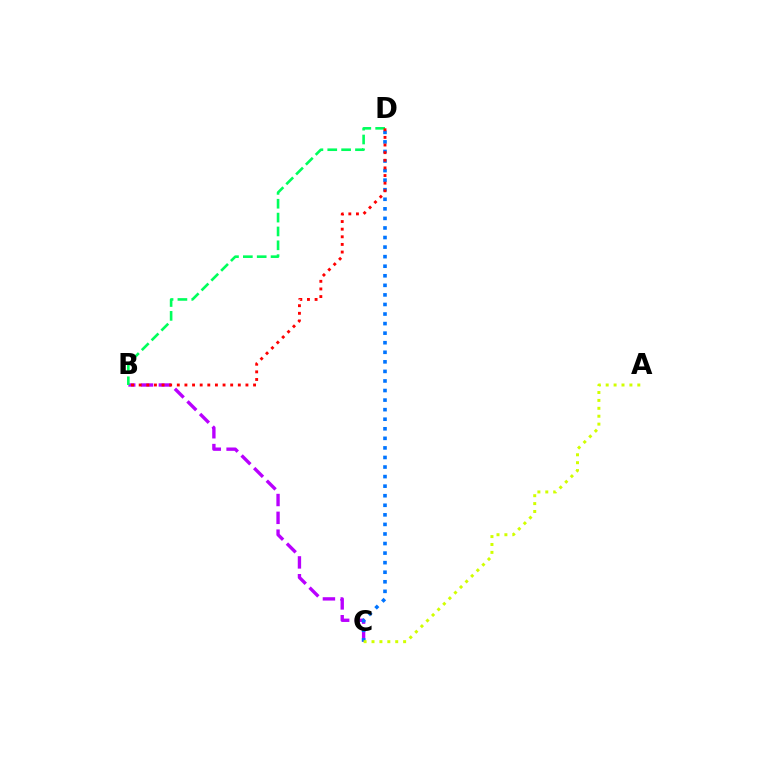{('B', 'C'): [{'color': '#b900ff', 'line_style': 'dashed', 'thickness': 2.42}], ('B', 'D'): [{'color': '#00ff5c', 'line_style': 'dashed', 'thickness': 1.88}, {'color': '#ff0000', 'line_style': 'dotted', 'thickness': 2.07}], ('C', 'D'): [{'color': '#0074ff', 'line_style': 'dotted', 'thickness': 2.6}], ('A', 'C'): [{'color': '#d1ff00', 'line_style': 'dotted', 'thickness': 2.15}]}